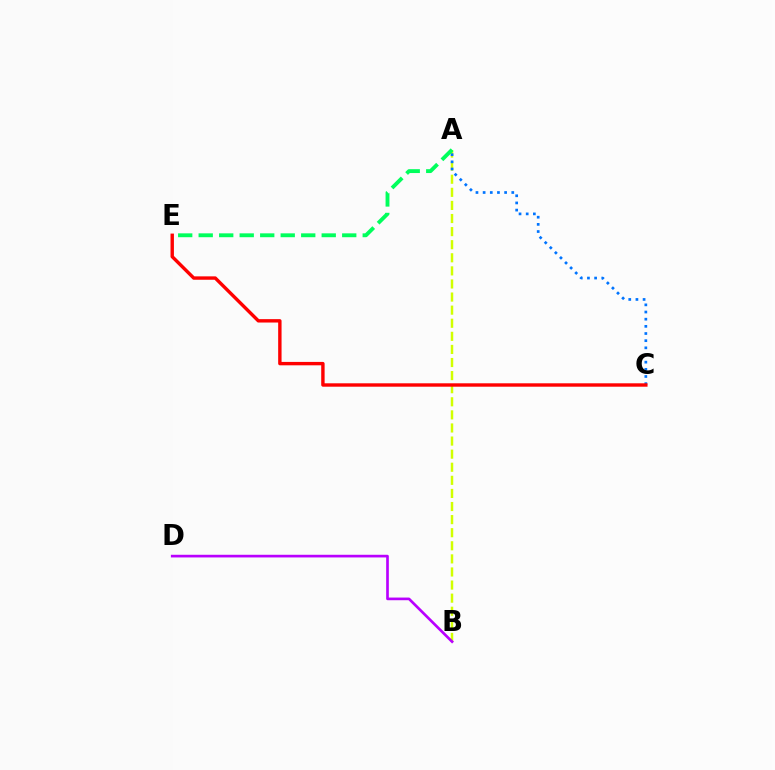{('A', 'B'): [{'color': '#d1ff00', 'line_style': 'dashed', 'thickness': 1.78}], ('A', 'C'): [{'color': '#0074ff', 'line_style': 'dotted', 'thickness': 1.95}], ('A', 'E'): [{'color': '#00ff5c', 'line_style': 'dashed', 'thickness': 2.79}], ('B', 'D'): [{'color': '#b900ff', 'line_style': 'solid', 'thickness': 1.92}], ('C', 'E'): [{'color': '#ff0000', 'line_style': 'solid', 'thickness': 2.45}]}